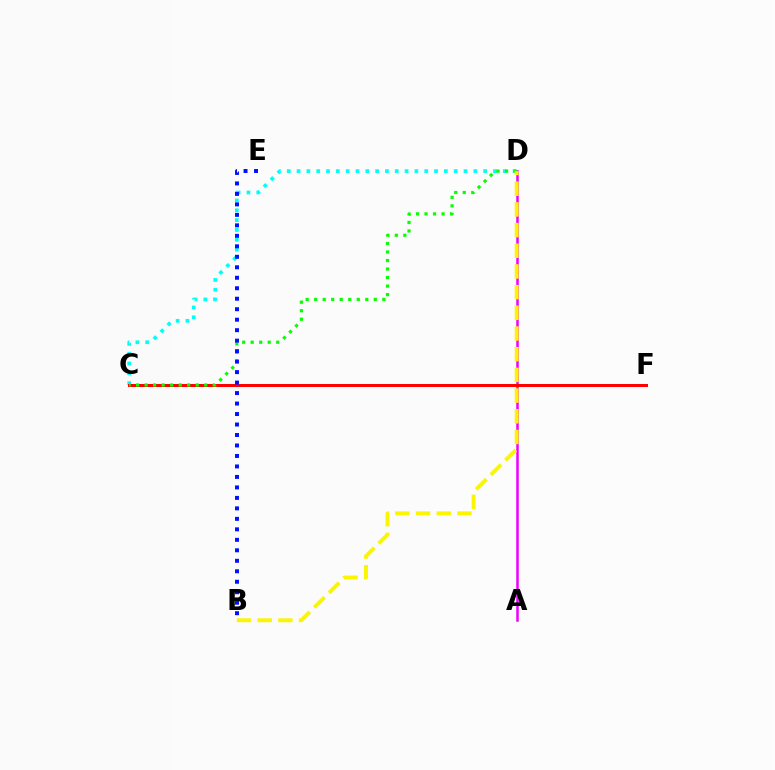{('C', 'D'): [{'color': '#00fff6', 'line_style': 'dotted', 'thickness': 2.67}, {'color': '#08ff00', 'line_style': 'dotted', 'thickness': 2.31}], ('A', 'D'): [{'color': '#ee00ff', 'line_style': 'solid', 'thickness': 1.81}], ('C', 'F'): [{'color': '#ff0000', 'line_style': 'solid', 'thickness': 2.15}], ('B', 'E'): [{'color': '#0010ff', 'line_style': 'dotted', 'thickness': 2.85}], ('B', 'D'): [{'color': '#fcf500', 'line_style': 'dashed', 'thickness': 2.81}]}